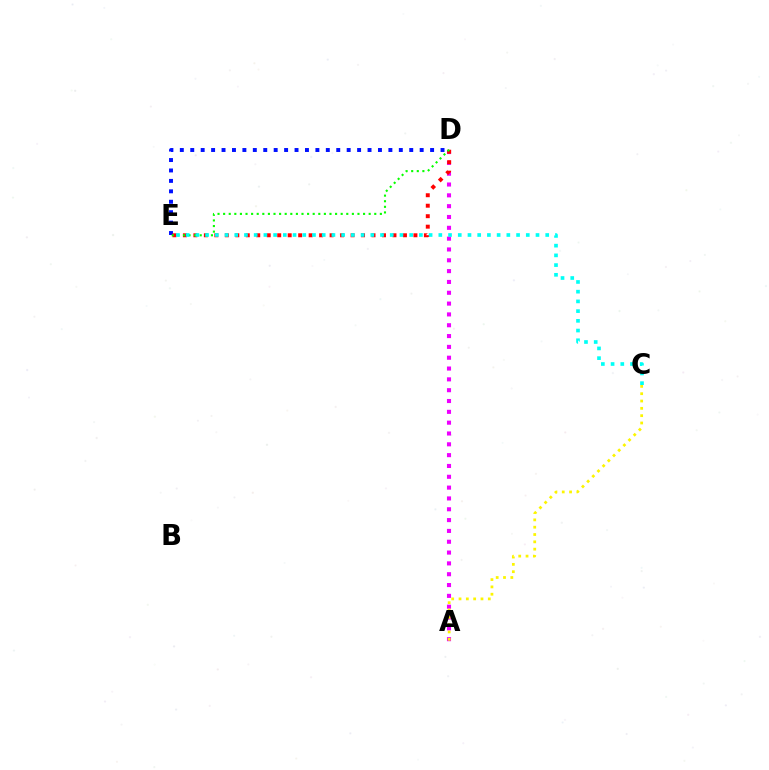{('D', 'E'): [{'color': '#0010ff', 'line_style': 'dotted', 'thickness': 2.83}, {'color': '#ff0000', 'line_style': 'dotted', 'thickness': 2.85}, {'color': '#08ff00', 'line_style': 'dotted', 'thickness': 1.52}], ('A', 'D'): [{'color': '#ee00ff', 'line_style': 'dotted', 'thickness': 2.94}], ('A', 'C'): [{'color': '#fcf500', 'line_style': 'dotted', 'thickness': 1.99}], ('C', 'E'): [{'color': '#00fff6', 'line_style': 'dotted', 'thickness': 2.64}]}